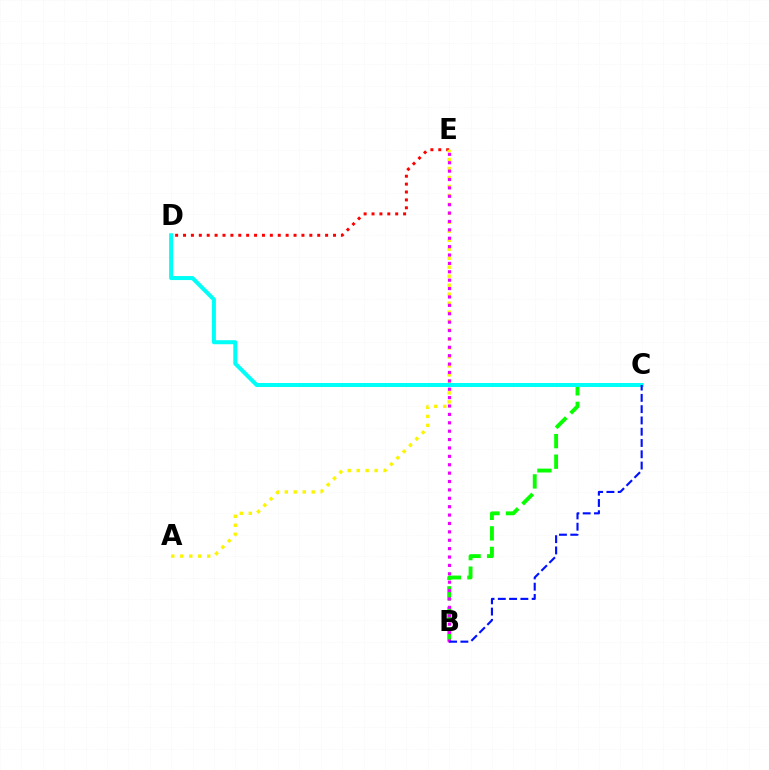{('B', 'C'): [{'color': '#08ff00', 'line_style': 'dashed', 'thickness': 2.79}, {'color': '#0010ff', 'line_style': 'dashed', 'thickness': 1.53}], ('D', 'E'): [{'color': '#ff0000', 'line_style': 'dotted', 'thickness': 2.14}], ('A', 'E'): [{'color': '#fcf500', 'line_style': 'dotted', 'thickness': 2.44}], ('C', 'D'): [{'color': '#00fff6', 'line_style': 'solid', 'thickness': 2.89}], ('B', 'E'): [{'color': '#ee00ff', 'line_style': 'dotted', 'thickness': 2.28}]}